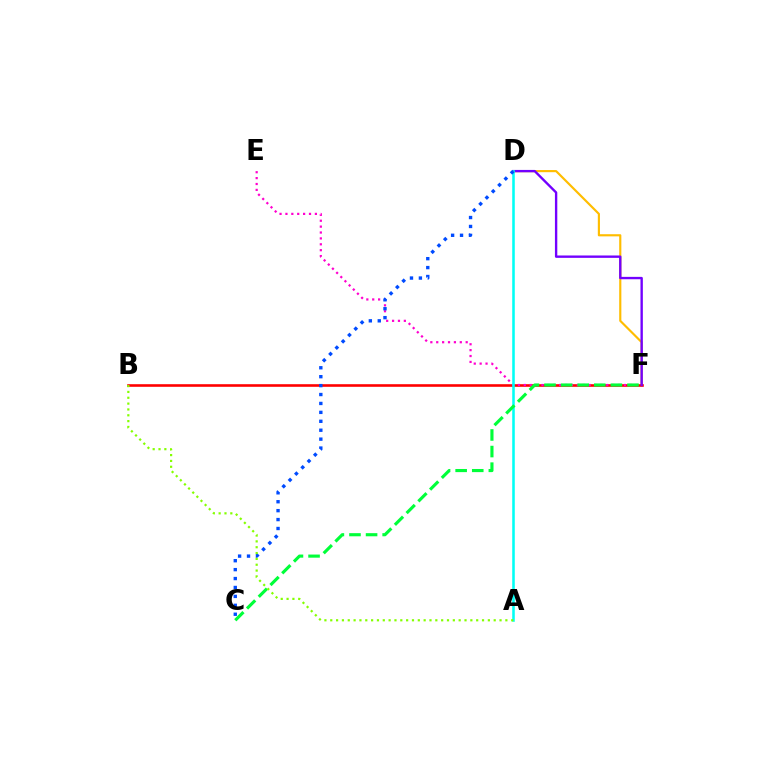{('D', 'F'): [{'color': '#ffbd00', 'line_style': 'solid', 'thickness': 1.55}, {'color': '#7200ff', 'line_style': 'solid', 'thickness': 1.71}], ('B', 'F'): [{'color': '#ff0000', 'line_style': 'solid', 'thickness': 1.88}], ('E', 'F'): [{'color': '#ff00cf', 'line_style': 'dotted', 'thickness': 1.6}], ('A', 'D'): [{'color': '#00fff6', 'line_style': 'solid', 'thickness': 1.84}], ('C', 'D'): [{'color': '#004bff', 'line_style': 'dotted', 'thickness': 2.42}], ('C', 'F'): [{'color': '#00ff39', 'line_style': 'dashed', 'thickness': 2.25}], ('A', 'B'): [{'color': '#84ff00', 'line_style': 'dotted', 'thickness': 1.59}]}